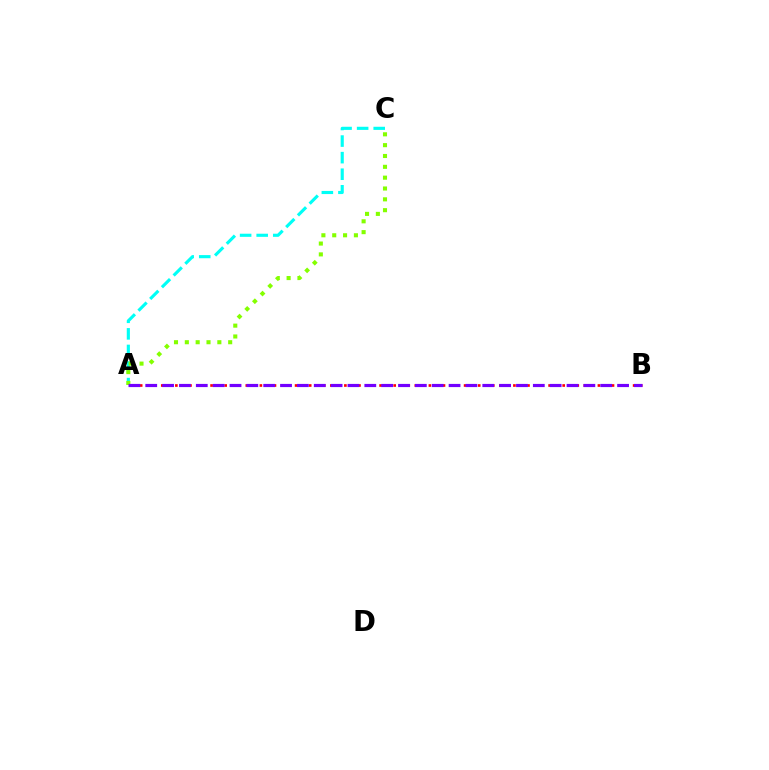{('A', 'B'): [{'color': '#ff0000', 'line_style': 'dotted', 'thickness': 1.91}, {'color': '#7200ff', 'line_style': 'dashed', 'thickness': 2.29}], ('A', 'C'): [{'color': '#00fff6', 'line_style': 'dashed', 'thickness': 2.25}, {'color': '#84ff00', 'line_style': 'dotted', 'thickness': 2.94}]}